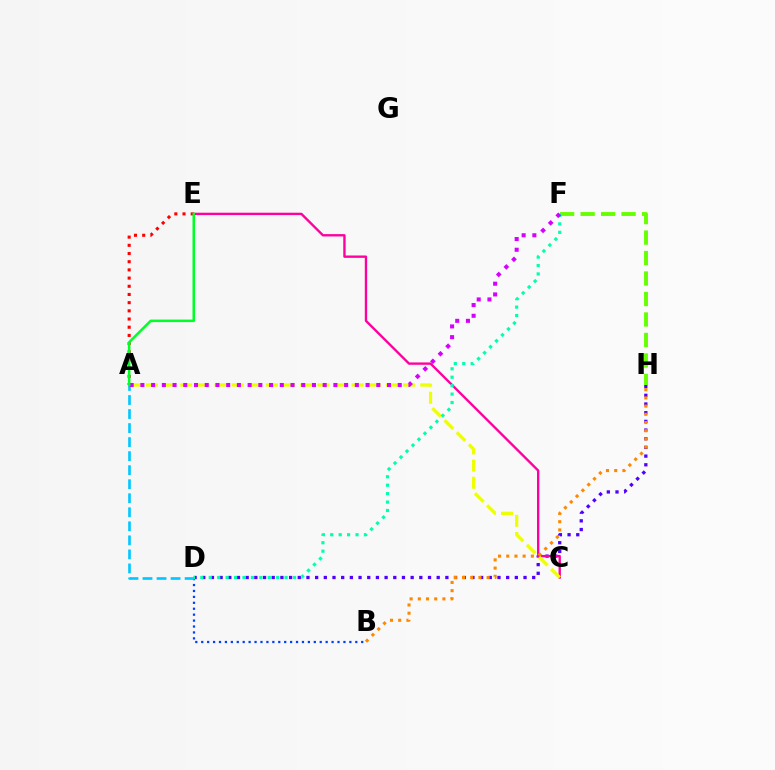{('D', 'H'): [{'color': '#4f00ff', 'line_style': 'dotted', 'thickness': 2.36}], ('C', 'E'): [{'color': '#ff00a0', 'line_style': 'solid', 'thickness': 1.7}], ('A', 'E'): [{'color': '#ff0000', 'line_style': 'dotted', 'thickness': 2.23}, {'color': '#00ff27', 'line_style': 'solid', 'thickness': 1.82}], ('F', 'H'): [{'color': '#66ff00', 'line_style': 'dashed', 'thickness': 2.78}], ('A', 'C'): [{'color': '#eeff00', 'line_style': 'dashed', 'thickness': 2.33}], ('B', 'D'): [{'color': '#003fff', 'line_style': 'dotted', 'thickness': 1.61}], ('A', 'D'): [{'color': '#00c7ff', 'line_style': 'dashed', 'thickness': 1.91}], ('D', 'F'): [{'color': '#00ffaf', 'line_style': 'dotted', 'thickness': 2.29}], ('A', 'F'): [{'color': '#d600ff', 'line_style': 'dotted', 'thickness': 2.91}], ('B', 'H'): [{'color': '#ff8800', 'line_style': 'dotted', 'thickness': 2.23}]}